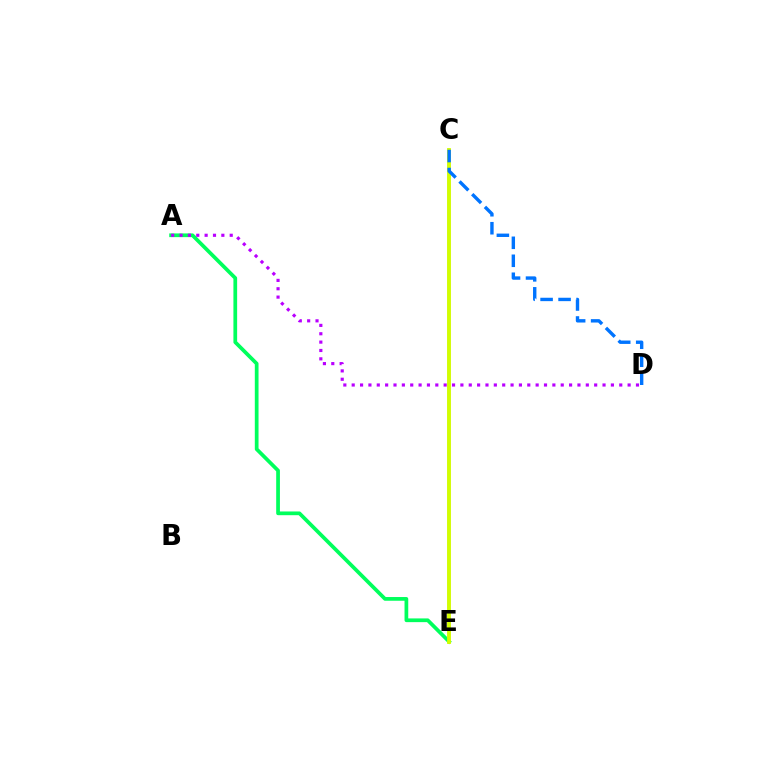{('A', 'E'): [{'color': '#00ff5c', 'line_style': 'solid', 'thickness': 2.68}], ('C', 'E'): [{'color': '#ff0000', 'line_style': 'solid', 'thickness': 1.74}, {'color': '#d1ff00', 'line_style': 'solid', 'thickness': 2.76}], ('C', 'D'): [{'color': '#0074ff', 'line_style': 'dashed', 'thickness': 2.44}], ('A', 'D'): [{'color': '#b900ff', 'line_style': 'dotted', 'thickness': 2.27}]}